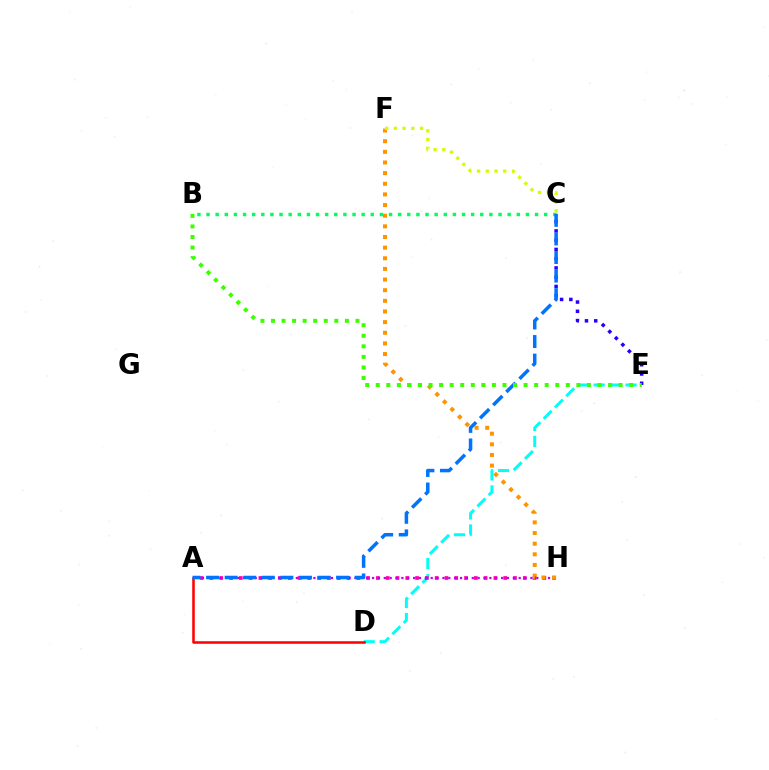{('C', 'E'): [{'color': '#2500ff', 'line_style': 'dotted', 'thickness': 2.51}], ('D', 'E'): [{'color': '#00fff6', 'line_style': 'dashed', 'thickness': 2.17}], ('A', 'H'): [{'color': '#ff00ac', 'line_style': 'dotted', 'thickness': 2.66}, {'color': '#b900ff', 'line_style': 'dotted', 'thickness': 1.59}], ('F', 'H'): [{'color': '#ff9400', 'line_style': 'dotted', 'thickness': 2.89}], ('A', 'D'): [{'color': '#ff0000', 'line_style': 'solid', 'thickness': 1.83}], ('B', 'C'): [{'color': '#00ff5c', 'line_style': 'dotted', 'thickness': 2.48}], ('A', 'C'): [{'color': '#0074ff', 'line_style': 'dashed', 'thickness': 2.52}], ('B', 'E'): [{'color': '#3dff00', 'line_style': 'dotted', 'thickness': 2.87}], ('C', 'F'): [{'color': '#d1ff00', 'line_style': 'dotted', 'thickness': 2.37}]}